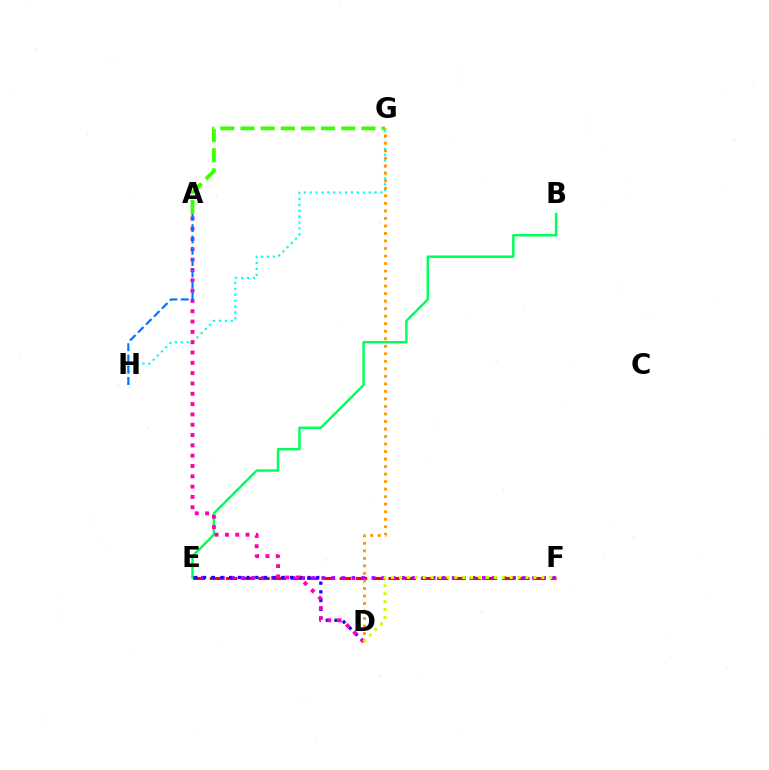{('E', 'F'): [{'color': '#ff0000', 'line_style': 'dashed', 'thickness': 2.21}, {'color': '#b900ff', 'line_style': 'dotted', 'thickness': 2.73}], ('B', 'E'): [{'color': '#00ff5c', 'line_style': 'solid', 'thickness': 1.77}], ('G', 'H'): [{'color': '#00fff6', 'line_style': 'dotted', 'thickness': 1.6}], ('D', 'E'): [{'color': '#2500ff', 'line_style': 'dotted', 'thickness': 2.37}], ('A', 'G'): [{'color': '#3dff00', 'line_style': 'dashed', 'thickness': 2.74}], ('A', 'D'): [{'color': '#ff00ac', 'line_style': 'dotted', 'thickness': 2.8}], ('D', 'G'): [{'color': '#ff9400', 'line_style': 'dotted', 'thickness': 2.04}], ('D', 'F'): [{'color': '#d1ff00', 'line_style': 'dotted', 'thickness': 2.15}], ('A', 'H'): [{'color': '#0074ff', 'line_style': 'dashed', 'thickness': 1.53}]}